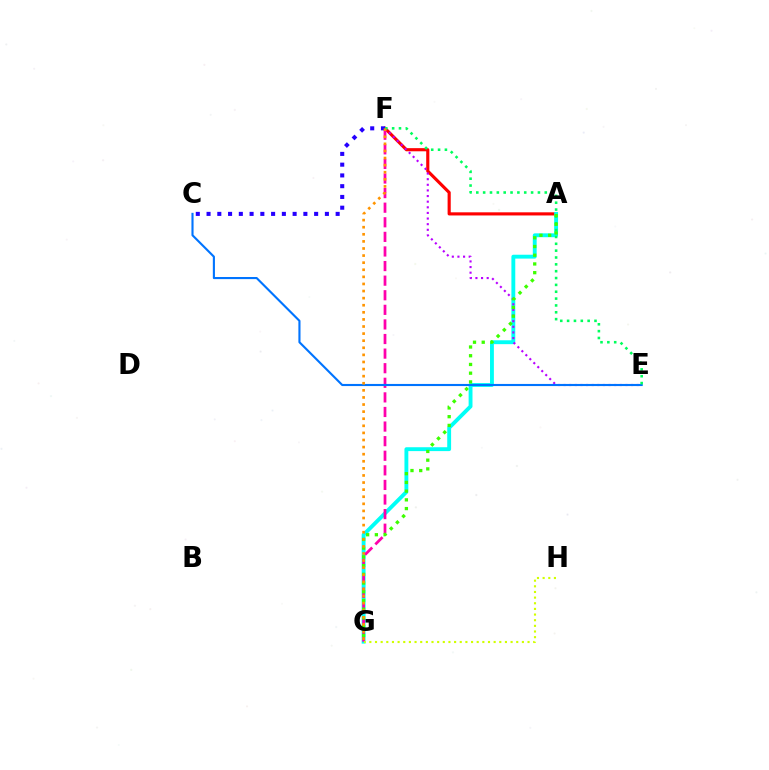{('A', 'F'): [{'color': '#ff0000', 'line_style': 'solid', 'thickness': 2.26}], ('A', 'G'): [{'color': '#00fff6', 'line_style': 'solid', 'thickness': 2.79}, {'color': '#3dff00', 'line_style': 'dotted', 'thickness': 2.37}], ('F', 'G'): [{'color': '#ff00ac', 'line_style': 'dashed', 'thickness': 1.98}, {'color': '#ff9400', 'line_style': 'dotted', 'thickness': 1.93}], ('E', 'F'): [{'color': '#b900ff', 'line_style': 'dotted', 'thickness': 1.53}, {'color': '#00ff5c', 'line_style': 'dotted', 'thickness': 1.86}], ('C', 'E'): [{'color': '#0074ff', 'line_style': 'solid', 'thickness': 1.53}], ('C', 'F'): [{'color': '#2500ff', 'line_style': 'dotted', 'thickness': 2.92}], ('G', 'H'): [{'color': '#d1ff00', 'line_style': 'dotted', 'thickness': 1.53}]}